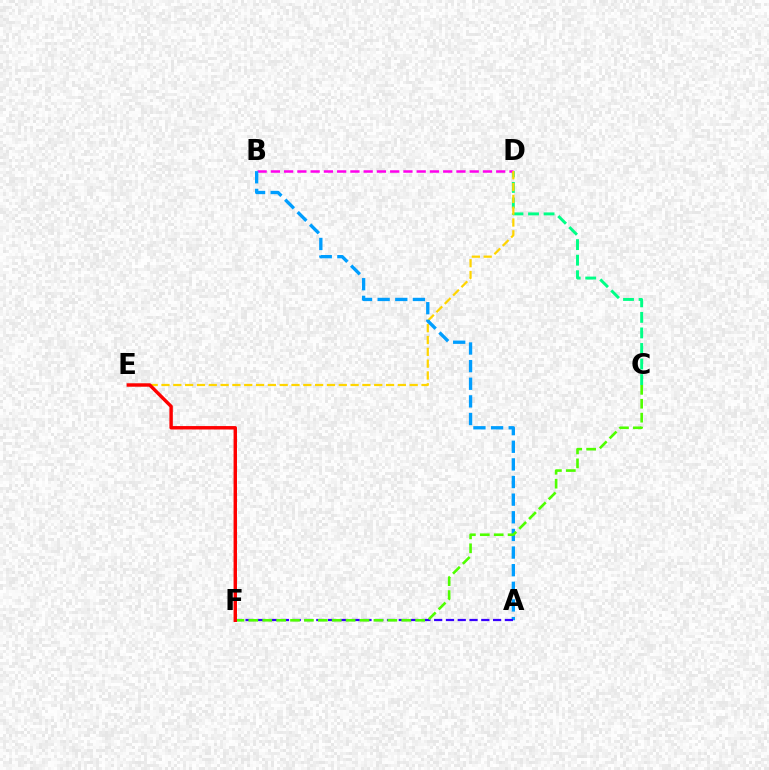{('C', 'D'): [{'color': '#00ff86', 'line_style': 'dashed', 'thickness': 2.11}], ('B', 'D'): [{'color': '#ff00ed', 'line_style': 'dashed', 'thickness': 1.8}], ('D', 'E'): [{'color': '#ffd500', 'line_style': 'dashed', 'thickness': 1.61}], ('A', 'B'): [{'color': '#009eff', 'line_style': 'dashed', 'thickness': 2.4}], ('A', 'F'): [{'color': '#3700ff', 'line_style': 'dashed', 'thickness': 1.6}], ('C', 'F'): [{'color': '#4fff00', 'line_style': 'dashed', 'thickness': 1.89}], ('E', 'F'): [{'color': '#ff0000', 'line_style': 'solid', 'thickness': 2.46}]}